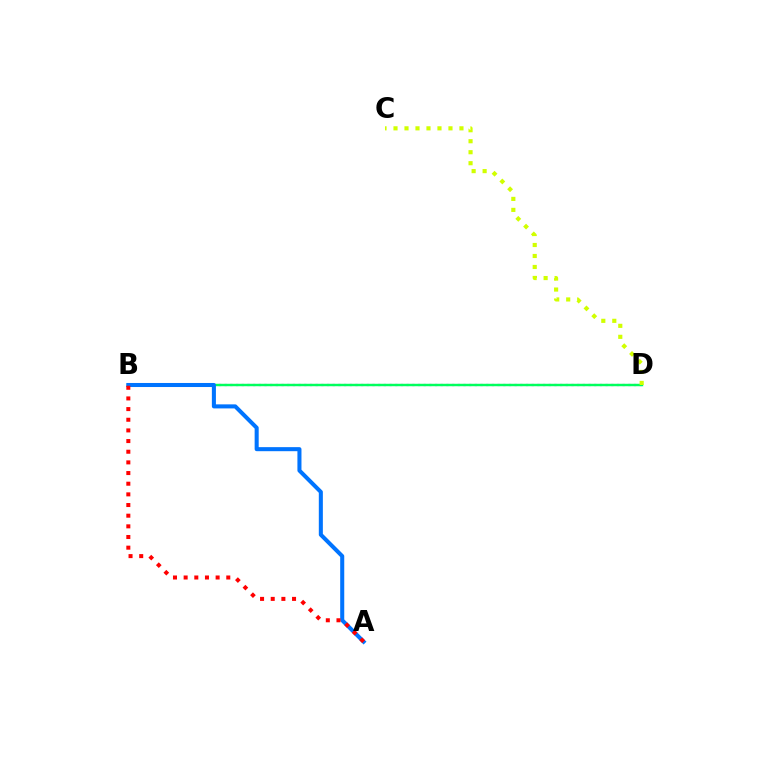{('B', 'D'): [{'color': '#b900ff', 'line_style': 'dotted', 'thickness': 1.54}, {'color': '#00ff5c', 'line_style': 'solid', 'thickness': 1.76}], ('A', 'B'): [{'color': '#0074ff', 'line_style': 'solid', 'thickness': 2.92}, {'color': '#ff0000', 'line_style': 'dotted', 'thickness': 2.9}], ('C', 'D'): [{'color': '#d1ff00', 'line_style': 'dotted', 'thickness': 2.99}]}